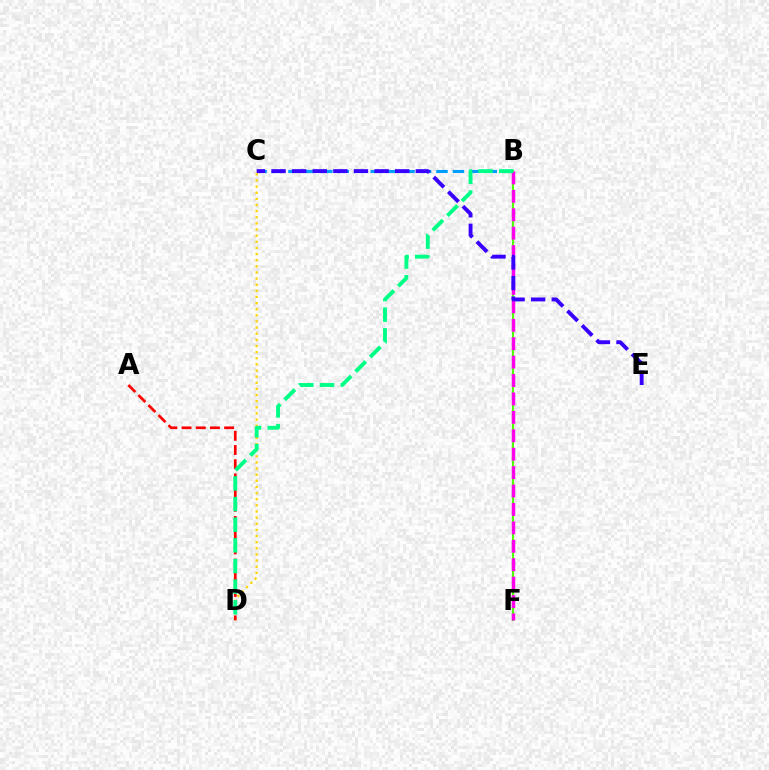{('B', 'C'): [{'color': '#009eff', 'line_style': 'dashed', 'thickness': 2.23}], ('C', 'D'): [{'color': '#ffd500', 'line_style': 'dotted', 'thickness': 1.67}], ('B', 'F'): [{'color': '#4fff00', 'line_style': 'solid', 'thickness': 1.52}, {'color': '#ff00ed', 'line_style': 'dashed', 'thickness': 2.5}], ('A', 'D'): [{'color': '#ff0000', 'line_style': 'dashed', 'thickness': 1.93}], ('B', 'D'): [{'color': '#00ff86', 'line_style': 'dashed', 'thickness': 2.8}], ('C', 'E'): [{'color': '#3700ff', 'line_style': 'dashed', 'thickness': 2.8}]}